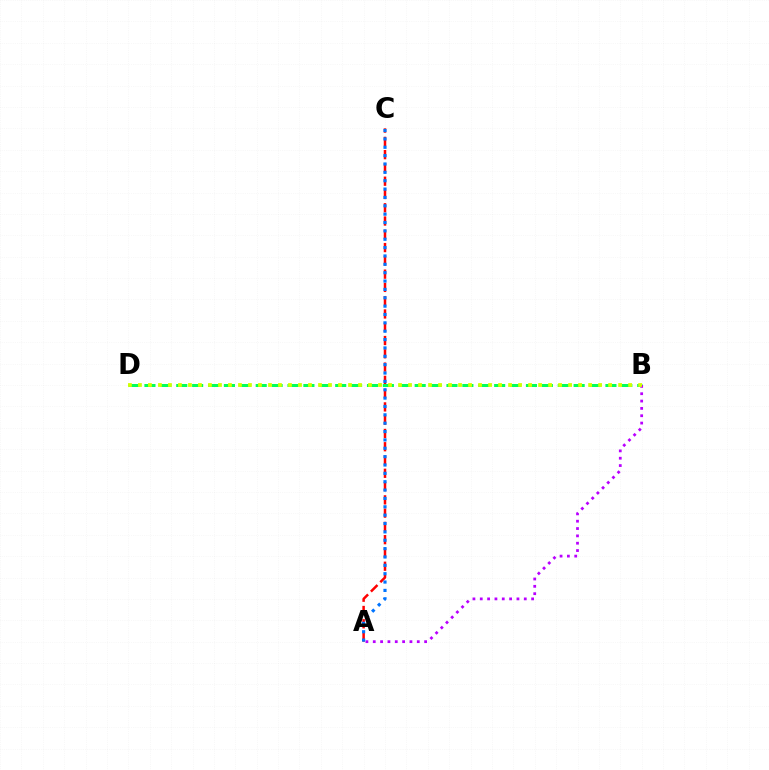{('A', 'C'): [{'color': '#ff0000', 'line_style': 'dashed', 'thickness': 1.8}, {'color': '#0074ff', 'line_style': 'dotted', 'thickness': 2.27}], ('B', 'D'): [{'color': '#00ff5c', 'line_style': 'dashed', 'thickness': 2.16}, {'color': '#d1ff00', 'line_style': 'dotted', 'thickness': 2.72}], ('A', 'B'): [{'color': '#b900ff', 'line_style': 'dotted', 'thickness': 1.99}]}